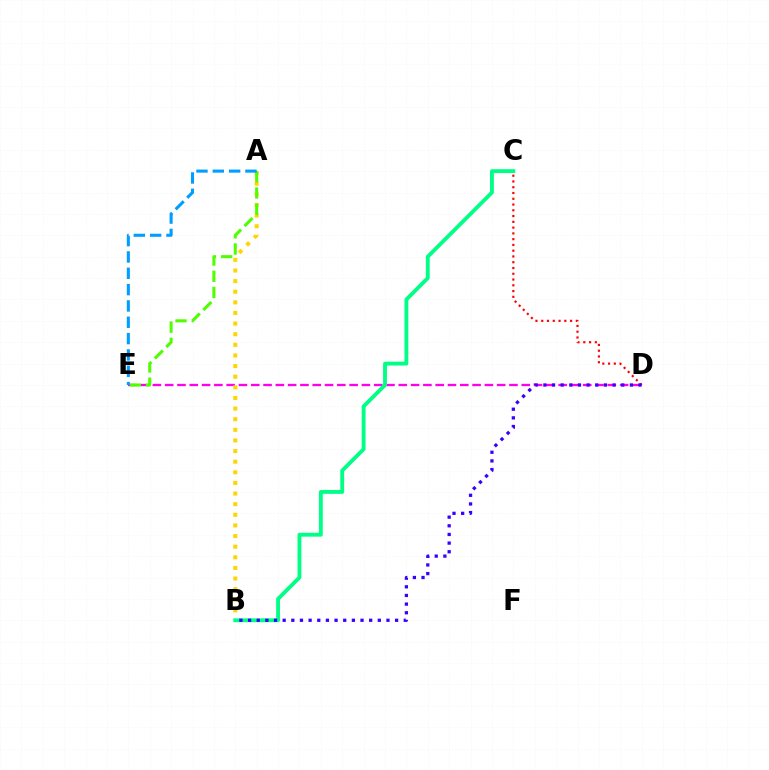{('D', 'E'): [{'color': '#ff00ed', 'line_style': 'dashed', 'thickness': 1.67}], ('A', 'B'): [{'color': '#ffd500', 'line_style': 'dotted', 'thickness': 2.89}], ('C', 'D'): [{'color': '#ff0000', 'line_style': 'dotted', 'thickness': 1.57}], ('A', 'E'): [{'color': '#4fff00', 'line_style': 'dashed', 'thickness': 2.2}, {'color': '#009eff', 'line_style': 'dashed', 'thickness': 2.22}], ('B', 'C'): [{'color': '#00ff86', 'line_style': 'solid', 'thickness': 2.77}], ('B', 'D'): [{'color': '#3700ff', 'line_style': 'dotted', 'thickness': 2.35}]}